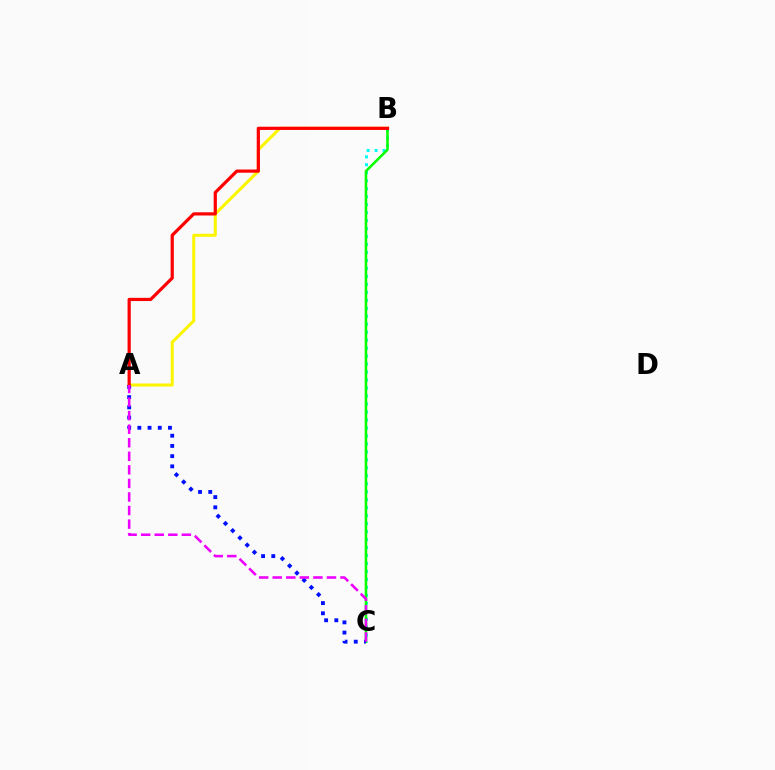{('A', 'B'): [{'color': '#fcf500', 'line_style': 'solid', 'thickness': 2.19}, {'color': '#ff0000', 'line_style': 'solid', 'thickness': 2.31}], ('B', 'C'): [{'color': '#00fff6', 'line_style': 'dotted', 'thickness': 2.17}, {'color': '#08ff00', 'line_style': 'solid', 'thickness': 1.84}], ('A', 'C'): [{'color': '#0010ff', 'line_style': 'dotted', 'thickness': 2.77}, {'color': '#ee00ff', 'line_style': 'dashed', 'thickness': 1.84}]}